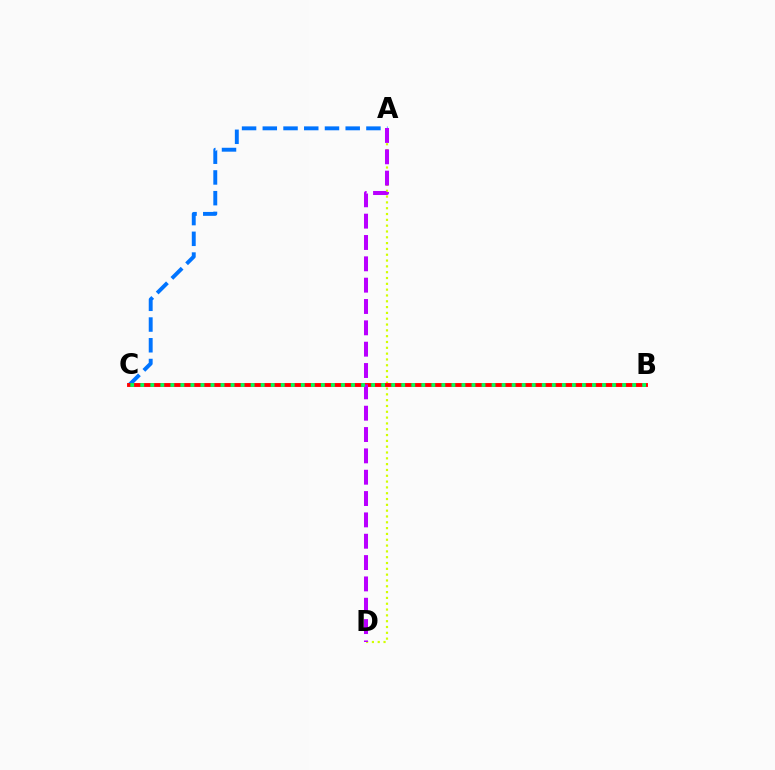{('A', 'C'): [{'color': '#0074ff', 'line_style': 'dashed', 'thickness': 2.82}], ('A', 'D'): [{'color': '#d1ff00', 'line_style': 'dotted', 'thickness': 1.58}, {'color': '#b900ff', 'line_style': 'dashed', 'thickness': 2.9}], ('B', 'C'): [{'color': '#ff0000', 'line_style': 'solid', 'thickness': 2.79}, {'color': '#00ff5c', 'line_style': 'dotted', 'thickness': 2.73}]}